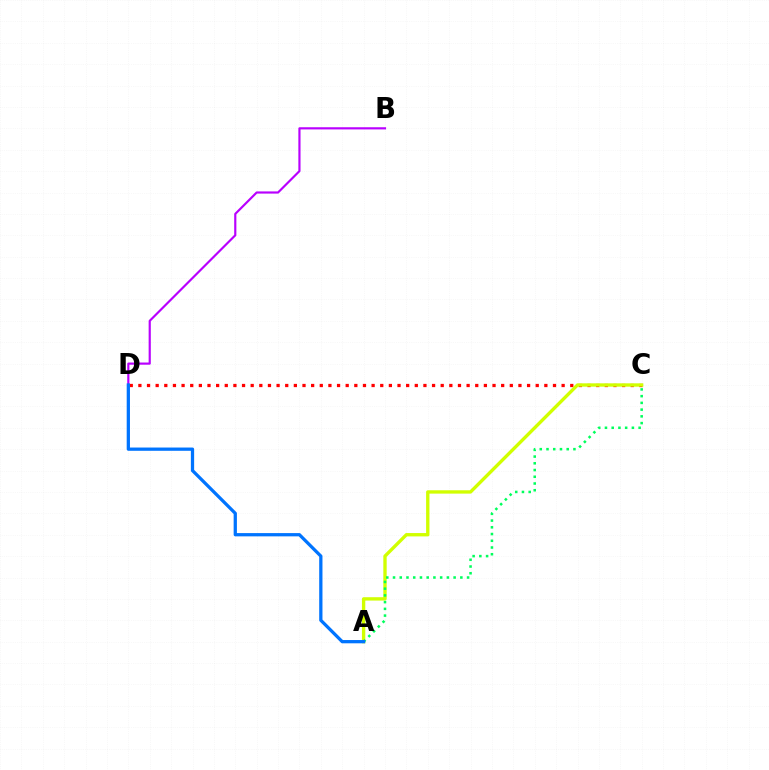{('C', 'D'): [{'color': '#ff0000', 'line_style': 'dotted', 'thickness': 2.35}], ('A', 'C'): [{'color': '#d1ff00', 'line_style': 'solid', 'thickness': 2.41}, {'color': '#00ff5c', 'line_style': 'dotted', 'thickness': 1.83}], ('B', 'D'): [{'color': '#b900ff', 'line_style': 'solid', 'thickness': 1.56}], ('A', 'D'): [{'color': '#0074ff', 'line_style': 'solid', 'thickness': 2.35}]}